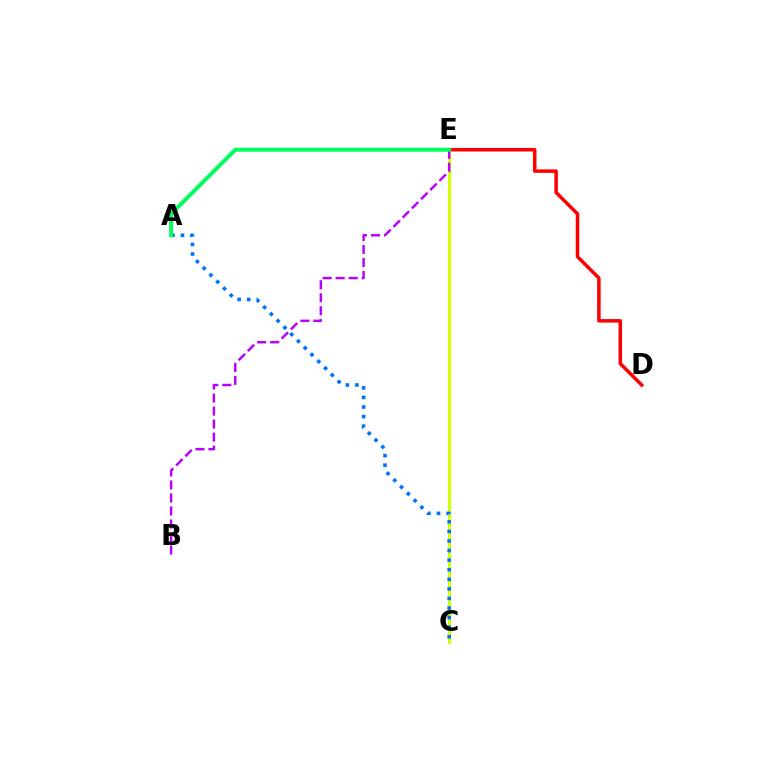{('C', 'E'): [{'color': '#d1ff00', 'line_style': 'solid', 'thickness': 2.15}], ('A', 'C'): [{'color': '#0074ff', 'line_style': 'dotted', 'thickness': 2.6}], ('B', 'E'): [{'color': '#b900ff', 'line_style': 'dashed', 'thickness': 1.77}], ('D', 'E'): [{'color': '#ff0000', 'line_style': 'solid', 'thickness': 2.52}], ('A', 'E'): [{'color': '#00ff5c', 'line_style': 'solid', 'thickness': 2.86}]}